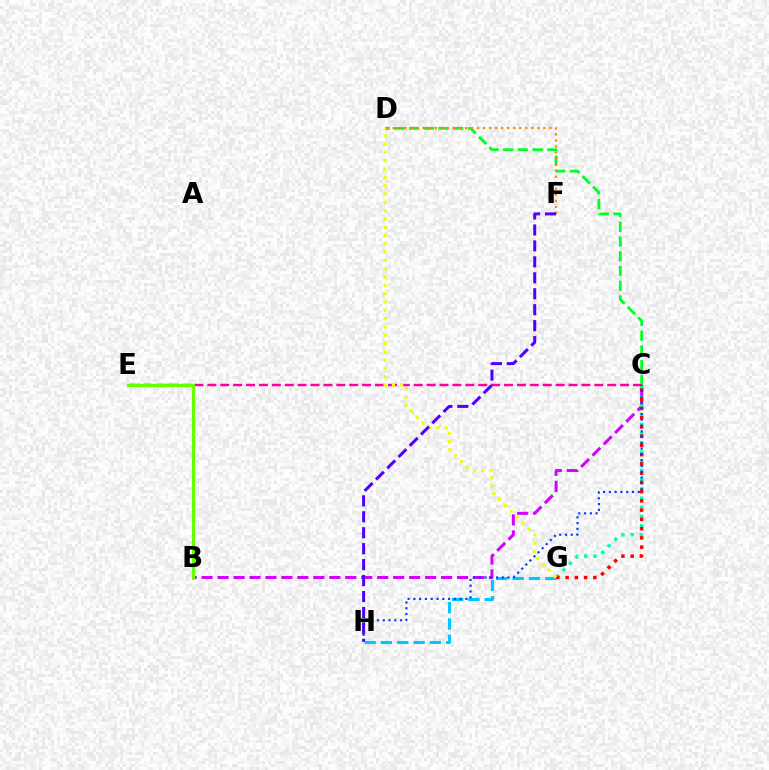{('C', 'D'): [{'color': '#00ff27', 'line_style': 'dashed', 'thickness': 2.0}], ('G', 'H'): [{'color': '#00c7ff', 'line_style': 'dashed', 'thickness': 2.22}], ('B', 'C'): [{'color': '#d600ff', 'line_style': 'dashed', 'thickness': 2.17}], ('C', 'E'): [{'color': '#ff00a0', 'line_style': 'dashed', 'thickness': 1.75}], ('C', 'G'): [{'color': '#00ffaf', 'line_style': 'dotted', 'thickness': 2.5}, {'color': '#ff0000', 'line_style': 'dotted', 'thickness': 2.51}], ('D', 'F'): [{'color': '#ff8800', 'line_style': 'dotted', 'thickness': 1.64}], ('B', 'E'): [{'color': '#66ff00', 'line_style': 'solid', 'thickness': 2.3}], ('C', 'H'): [{'color': '#003fff', 'line_style': 'dotted', 'thickness': 1.57}], ('D', 'G'): [{'color': '#eeff00', 'line_style': 'dotted', 'thickness': 2.26}], ('F', 'H'): [{'color': '#4f00ff', 'line_style': 'dashed', 'thickness': 2.17}]}